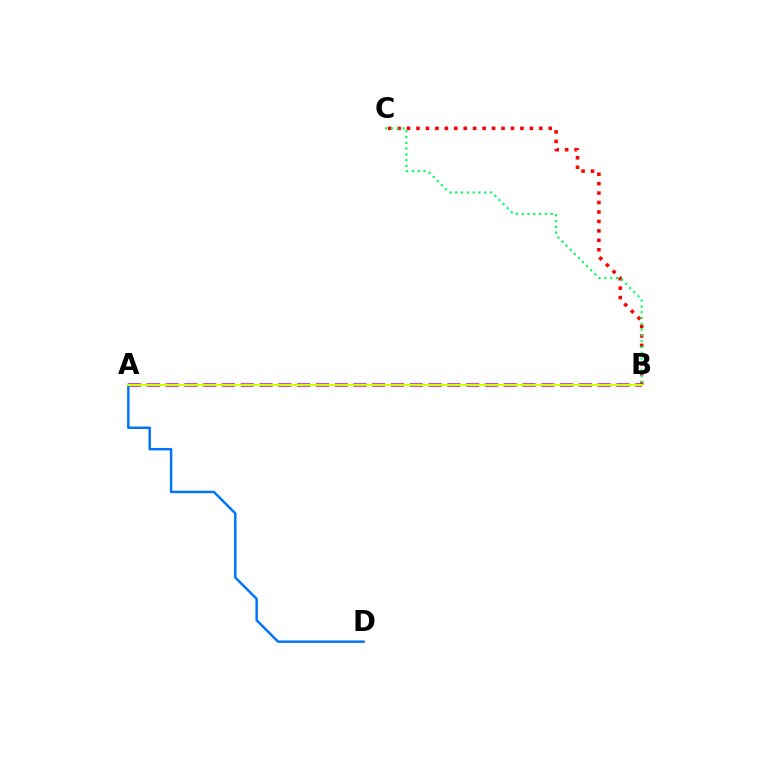{('B', 'C'): [{'color': '#ff0000', 'line_style': 'dotted', 'thickness': 2.57}, {'color': '#00ff5c', 'line_style': 'dotted', 'thickness': 1.58}], ('A', 'B'): [{'color': '#b900ff', 'line_style': 'dashed', 'thickness': 2.55}, {'color': '#d1ff00', 'line_style': 'solid', 'thickness': 1.57}], ('A', 'D'): [{'color': '#0074ff', 'line_style': 'solid', 'thickness': 1.77}]}